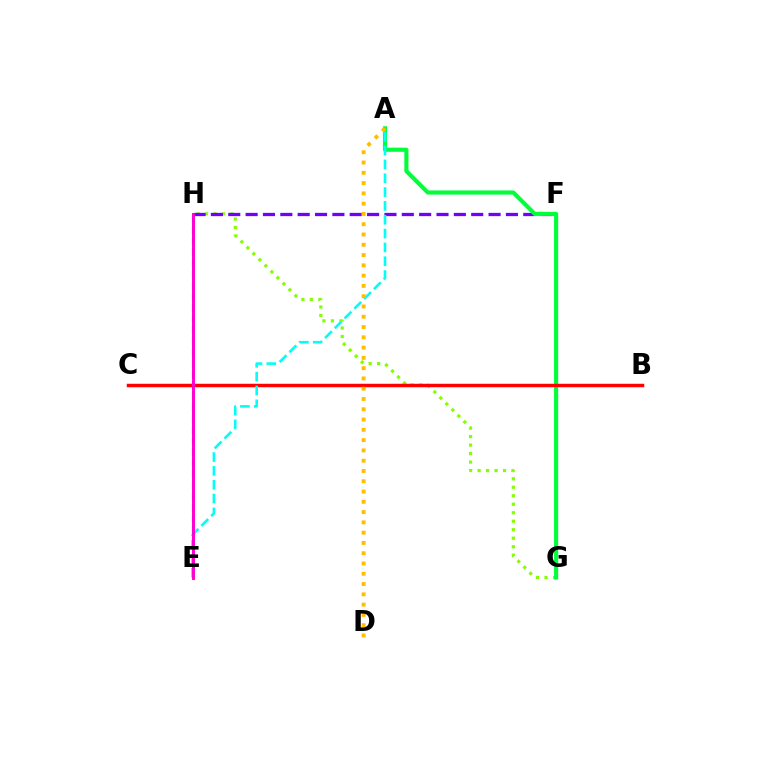{('G', 'H'): [{'color': '#84ff00', 'line_style': 'dotted', 'thickness': 2.31}], ('F', 'H'): [{'color': '#7200ff', 'line_style': 'dashed', 'thickness': 2.36}], ('A', 'G'): [{'color': '#00ff39', 'line_style': 'solid', 'thickness': 2.97}], ('E', 'H'): [{'color': '#004bff', 'line_style': 'dashed', 'thickness': 1.51}, {'color': '#ff00cf', 'line_style': 'solid', 'thickness': 2.11}], ('B', 'C'): [{'color': '#ff0000', 'line_style': 'solid', 'thickness': 2.5}], ('A', 'E'): [{'color': '#00fff6', 'line_style': 'dashed', 'thickness': 1.88}], ('A', 'D'): [{'color': '#ffbd00', 'line_style': 'dotted', 'thickness': 2.79}]}